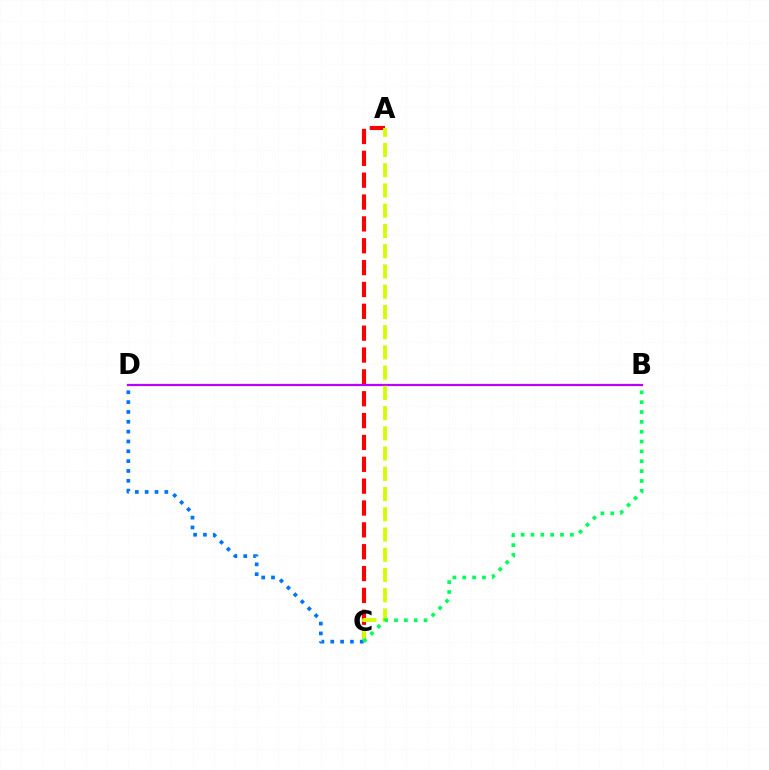{('A', 'C'): [{'color': '#ff0000', 'line_style': 'dashed', 'thickness': 2.97}, {'color': '#d1ff00', 'line_style': 'dashed', 'thickness': 2.75}], ('B', 'D'): [{'color': '#b900ff', 'line_style': 'solid', 'thickness': 1.6}], ('C', 'D'): [{'color': '#0074ff', 'line_style': 'dotted', 'thickness': 2.67}], ('B', 'C'): [{'color': '#00ff5c', 'line_style': 'dotted', 'thickness': 2.68}]}